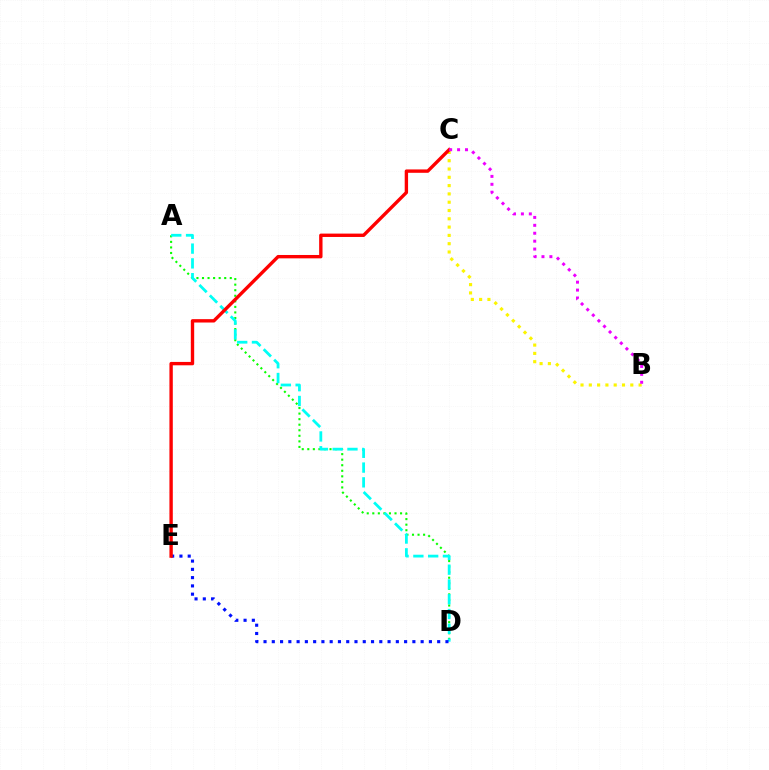{('A', 'D'): [{'color': '#08ff00', 'line_style': 'dotted', 'thickness': 1.51}, {'color': '#00fff6', 'line_style': 'dashed', 'thickness': 2.01}], ('B', 'C'): [{'color': '#fcf500', 'line_style': 'dotted', 'thickness': 2.25}, {'color': '#ee00ff', 'line_style': 'dotted', 'thickness': 2.15}], ('D', 'E'): [{'color': '#0010ff', 'line_style': 'dotted', 'thickness': 2.25}], ('C', 'E'): [{'color': '#ff0000', 'line_style': 'solid', 'thickness': 2.43}]}